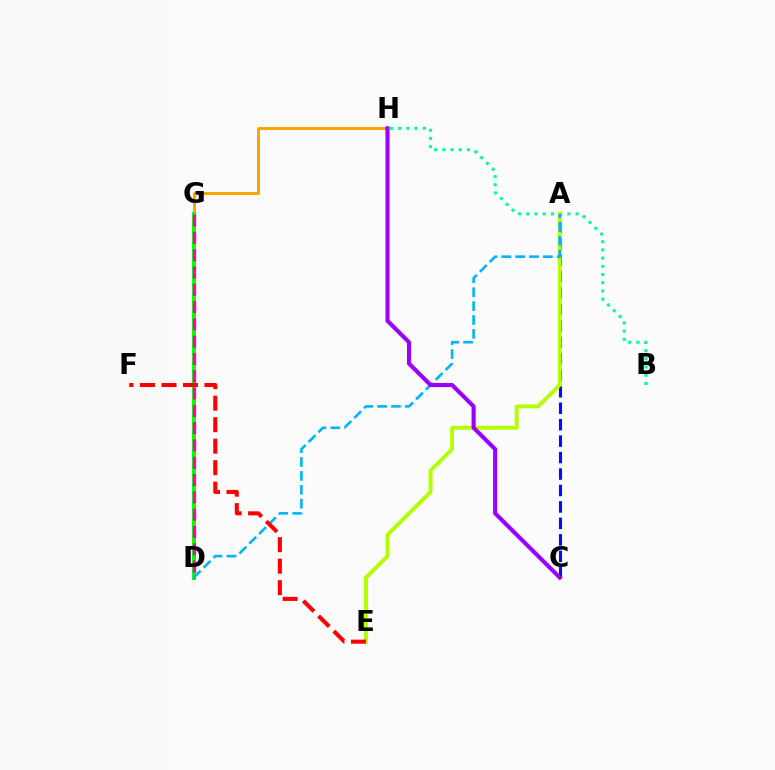{('B', 'H'): [{'color': '#00ff9d', 'line_style': 'dotted', 'thickness': 2.23}], ('G', 'H'): [{'color': '#ffa500', 'line_style': 'solid', 'thickness': 2.16}], ('D', 'G'): [{'color': '#08ff00', 'line_style': 'solid', 'thickness': 2.9}, {'color': '#ff00bd', 'line_style': 'dashed', 'thickness': 2.35}], ('A', 'C'): [{'color': '#0010ff', 'line_style': 'dashed', 'thickness': 2.23}], ('A', 'E'): [{'color': '#b3ff00', 'line_style': 'solid', 'thickness': 2.81}], ('A', 'D'): [{'color': '#00b5ff', 'line_style': 'dashed', 'thickness': 1.89}], ('E', 'F'): [{'color': '#ff0000', 'line_style': 'dashed', 'thickness': 2.92}], ('C', 'H'): [{'color': '#9b00ff', 'line_style': 'solid', 'thickness': 2.96}]}